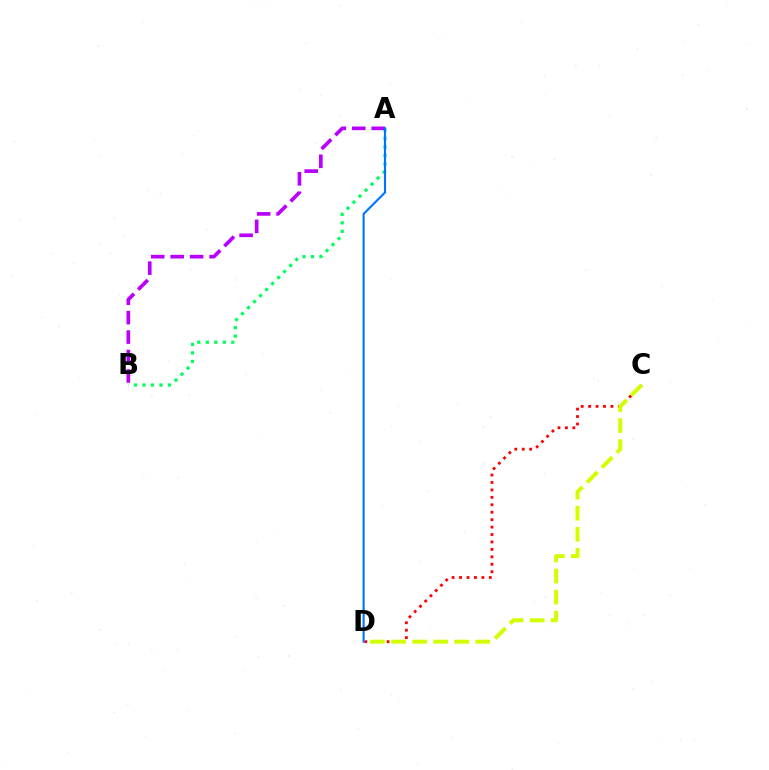{('A', 'B'): [{'color': '#00ff5c', 'line_style': 'dotted', 'thickness': 2.31}, {'color': '#b900ff', 'line_style': 'dashed', 'thickness': 2.64}], ('C', 'D'): [{'color': '#ff0000', 'line_style': 'dotted', 'thickness': 2.02}, {'color': '#d1ff00', 'line_style': 'dashed', 'thickness': 2.86}], ('A', 'D'): [{'color': '#0074ff', 'line_style': 'solid', 'thickness': 1.54}]}